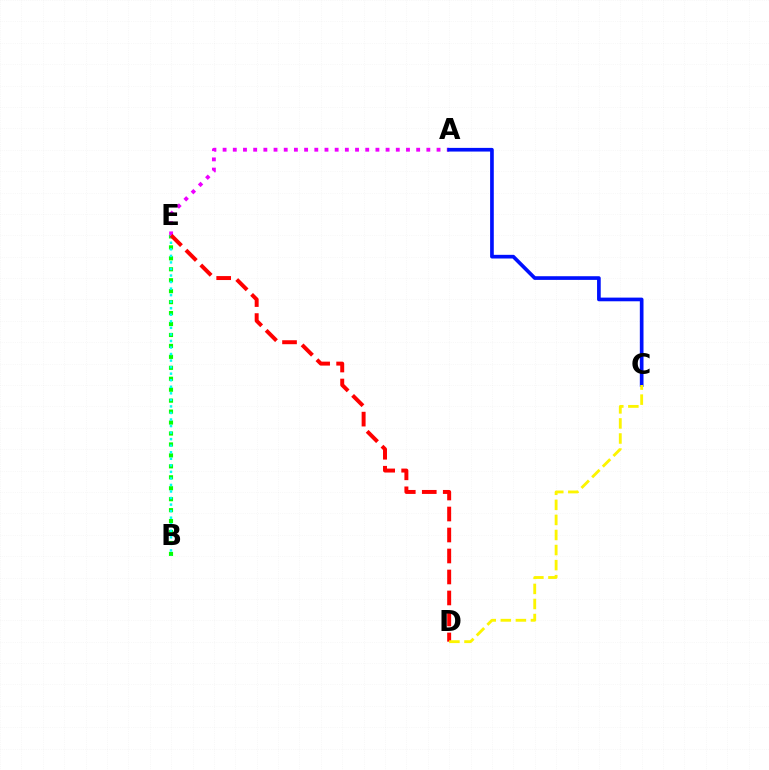{('B', 'E'): [{'color': '#08ff00', 'line_style': 'dotted', 'thickness': 2.97}, {'color': '#00fff6', 'line_style': 'dotted', 'thickness': 1.78}], ('A', 'E'): [{'color': '#ee00ff', 'line_style': 'dotted', 'thickness': 2.77}], ('A', 'C'): [{'color': '#0010ff', 'line_style': 'solid', 'thickness': 2.64}], ('D', 'E'): [{'color': '#ff0000', 'line_style': 'dashed', 'thickness': 2.85}], ('C', 'D'): [{'color': '#fcf500', 'line_style': 'dashed', 'thickness': 2.05}]}